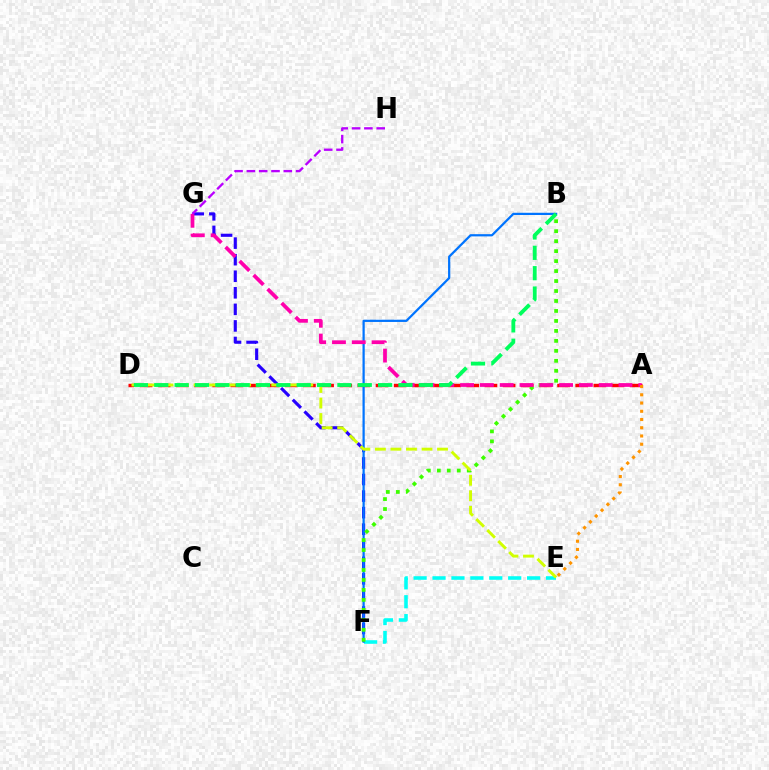{('F', 'G'): [{'color': '#2500ff', 'line_style': 'dashed', 'thickness': 2.25}], ('A', 'D'): [{'color': '#ff0000', 'line_style': 'dashed', 'thickness': 2.47}], ('E', 'F'): [{'color': '#00fff6', 'line_style': 'dashed', 'thickness': 2.57}], ('B', 'F'): [{'color': '#0074ff', 'line_style': 'solid', 'thickness': 1.6}, {'color': '#3dff00', 'line_style': 'dotted', 'thickness': 2.71}], ('A', 'G'): [{'color': '#ff00ac', 'line_style': 'dashed', 'thickness': 2.69}], ('A', 'E'): [{'color': '#ff9400', 'line_style': 'dotted', 'thickness': 2.24}], ('D', 'E'): [{'color': '#d1ff00', 'line_style': 'dashed', 'thickness': 2.11}], ('G', 'H'): [{'color': '#b900ff', 'line_style': 'dashed', 'thickness': 1.67}], ('B', 'D'): [{'color': '#00ff5c', 'line_style': 'dashed', 'thickness': 2.76}]}